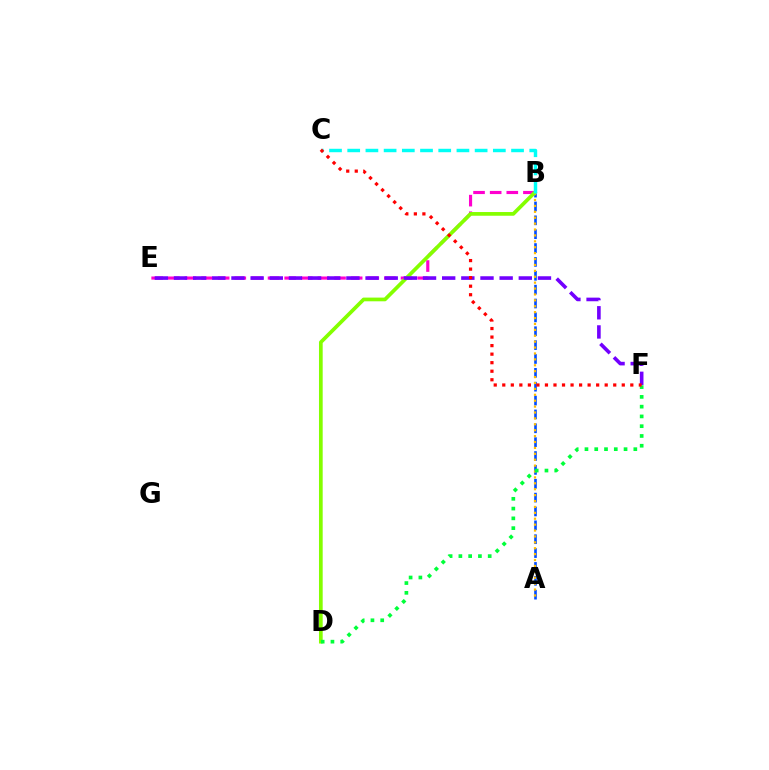{('A', 'B'): [{'color': '#004bff', 'line_style': 'dashed', 'thickness': 1.88}, {'color': '#ffbd00', 'line_style': 'dotted', 'thickness': 1.6}], ('B', 'E'): [{'color': '#ff00cf', 'line_style': 'dashed', 'thickness': 2.26}], ('B', 'D'): [{'color': '#84ff00', 'line_style': 'solid', 'thickness': 2.67}], ('E', 'F'): [{'color': '#7200ff', 'line_style': 'dashed', 'thickness': 2.6}], ('D', 'F'): [{'color': '#00ff39', 'line_style': 'dotted', 'thickness': 2.66}], ('B', 'C'): [{'color': '#00fff6', 'line_style': 'dashed', 'thickness': 2.47}], ('C', 'F'): [{'color': '#ff0000', 'line_style': 'dotted', 'thickness': 2.32}]}